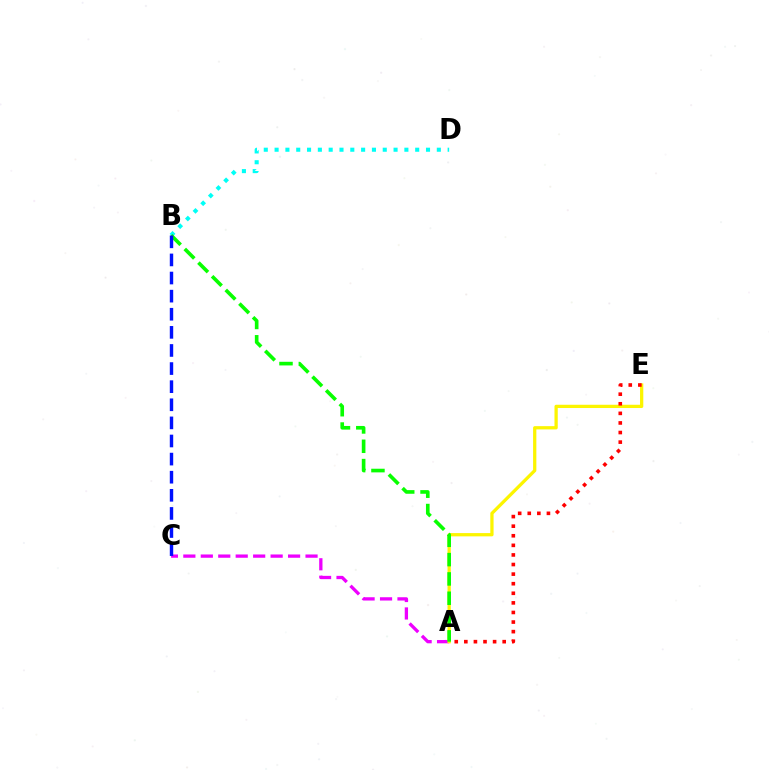{('A', 'C'): [{'color': '#ee00ff', 'line_style': 'dashed', 'thickness': 2.37}], ('A', 'E'): [{'color': '#fcf500', 'line_style': 'solid', 'thickness': 2.35}, {'color': '#ff0000', 'line_style': 'dotted', 'thickness': 2.6}], ('B', 'D'): [{'color': '#00fff6', 'line_style': 'dotted', 'thickness': 2.94}], ('A', 'B'): [{'color': '#08ff00', 'line_style': 'dashed', 'thickness': 2.62}], ('B', 'C'): [{'color': '#0010ff', 'line_style': 'dashed', 'thickness': 2.46}]}